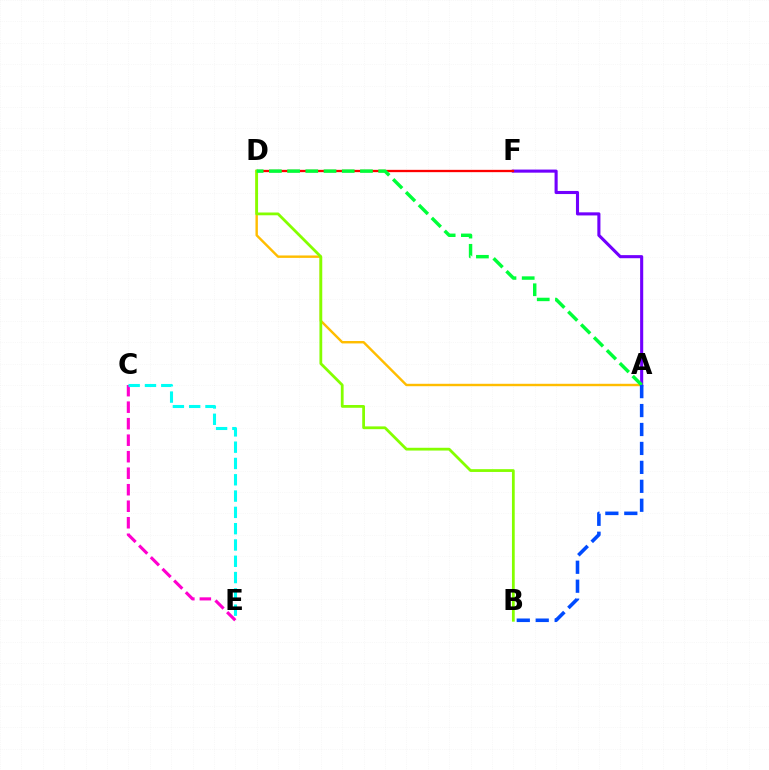{('A', 'D'): [{'color': '#ffbd00', 'line_style': 'solid', 'thickness': 1.74}, {'color': '#00ff39', 'line_style': 'dashed', 'thickness': 2.47}], ('A', 'F'): [{'color': '#7200ff', 'line_style': 'solid', 'thickness': 2.23}], ('C', 'E'): [{'color': '#ff00cf', 'line_style': 'dashed', 'thickness': 2.24}, {'color': '#00fff6', 'line_style': 'dashed', 'thickness': 2.21}], ('D', 'F'): [{'color': '#ff0000', 'line_style': 'solid', 'thickness': 1.67}], ('B', 'D'): [{'color': '#84ff00', 'line_style': 'solid', 'thickness': 2.0}], ('A', 'B'): [{'color': '#004bff', 'line_style': 'dashed', 'thickness': 2.57}]}